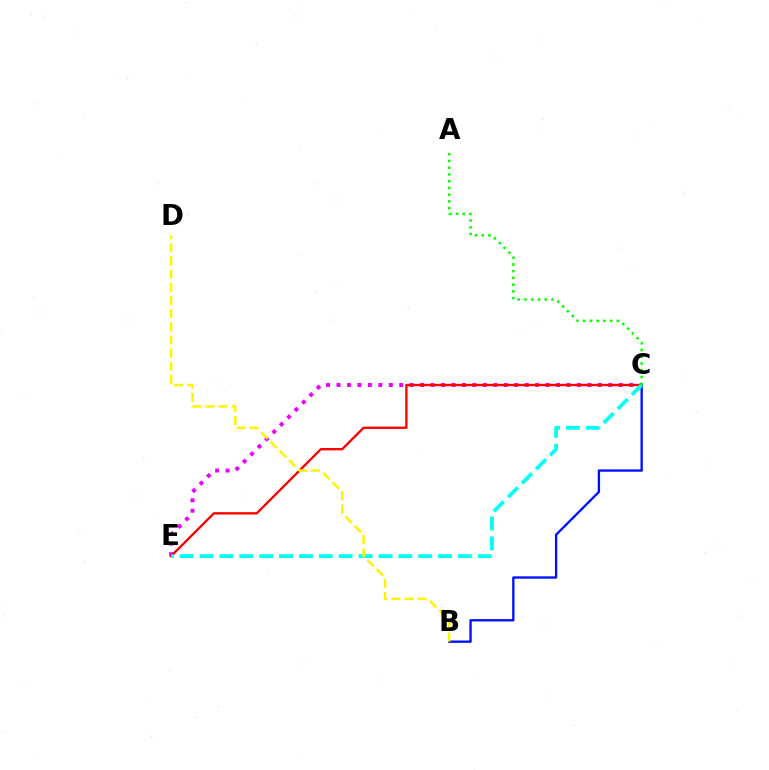{('C', 'E'): [{'color': '#ee00ff', 'line_style': 'dotted', 'thickness': 2.84}, {'color': '#ff0000', 'line_style': 'solid', 'thickness': 1.69}, {'color': '#00fff6', 'line_style': 'dashed', 'thickness': 2.7}], ('B', 'C'): [{'color': '#0010ff', 'line_style': 'solid', 'thickness': 1.69}], ('A', 'C'): [{'color': '#08ff00', 'line_style': 'dotted', 'thickness': 1.83}], ('B', 'D'): [{'color': '#fcf500', 'line_style': 'dashed', 'thickness': 1.79}]}